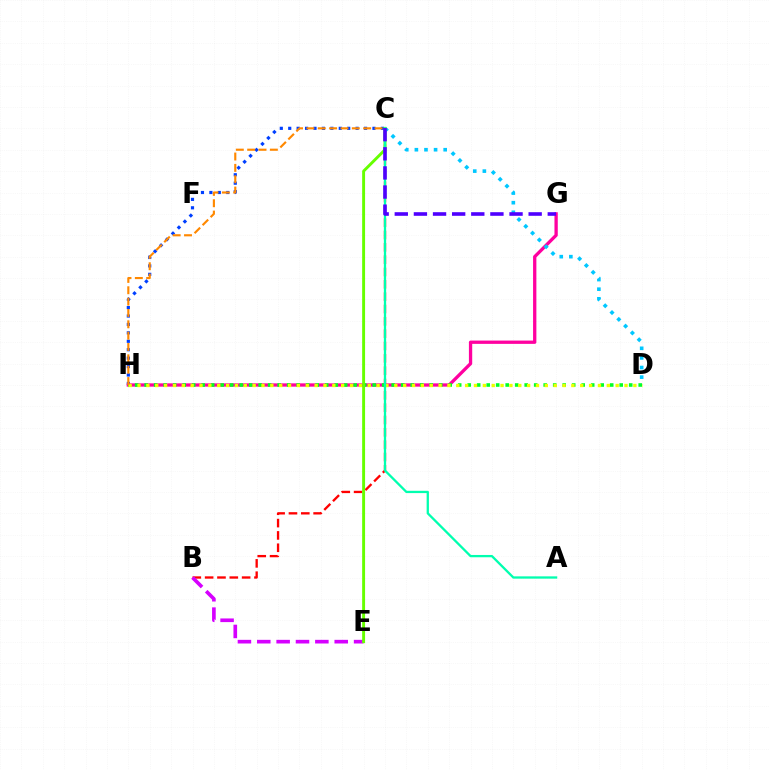{('B', 'C'): [{'color': '#ff0000', 'line_style': 'dashed', 'thickness': 1.68}], ('C', 'H'): [{'color': '#003fff', 'line_style': 'dotted', 'thickness': 2.29}, {'color': '#ff8800', 'line_style': 'dashed', 'thickness': 1.54}], ('G', 'H'): [{'color': '#ff00a0', 'line_style': 'solid', 'thickness': 2.38}], ('D', 'H'): [{'color': '#00ff27', 'line_style': 'dotted', 'thickness': 2.58}, {'color': '#eeff00', 'line_style': 'dotted', 'thickness': 2.41}], ('C', 'D'): [{'color': '#00c7ff', 'line_style': 'dotted', 'thickness': 2.61}], ('B', 'E'): [{'color': '#d600ff', 'line_style': 'dashed', 'thickness': 2.63}], ('C', 'E'): [{'color': '#66ff00', 'line_style': 'solid', 'thickness': 2.1}], ('A', 'C'): [{'color': '#00ffaf', 'line_style': 'solid', 'thickness': 1.65}], ('C', 'G'): [{'color': '#4f00ff', 'line_style': 'dashed', 'thickness': 2.6}]}